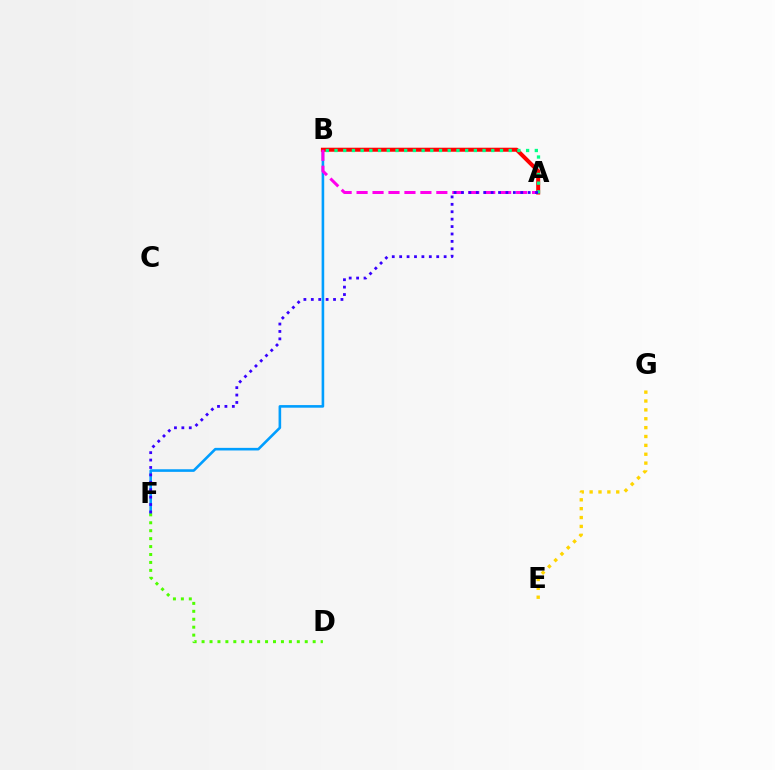{('B', 'F'): [{'color': '#009eff', 'line_style': 'solid', 'thickness': 1.88}], ('A', 'B'): [{'color': '#ff0000', 'line_style': 'solid', 'thickness': 2.89}, {'color': '#ff00ed', 'line_style': 'dashed', 'thickness': 2.17}, {'color': '#00ff86', 'line_style': 'dotted', 'thickness': 2.37}], ('D', 'F'): [{'color': '#4fff00', 'line_style': 'dotted', 'thickness': 2.16}], ('A', 'F'): [{'color': '#3700ff', 'line_style': 'dotted', 'thickness': 2.01}], ('E', 'G'): [{'color': '#ffd500', 'line_style': 'dotted', 'thickness': 2.41}]}